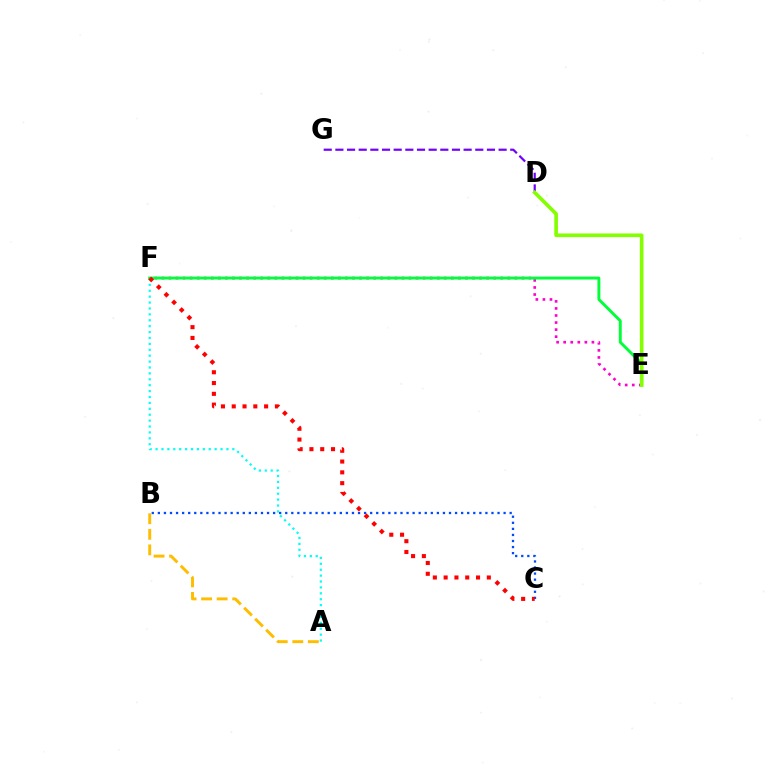{('A', 'F'): [{'color': '#00fff6', 'line_style': 'dotted', 'thickness': 1.6}], ('E', 'F'): [{'color': '#ff00cf', 'line_style': 'dotted', 'thickness': 1.92}, {'color': '#00ff39', 'line_style': 'solid', 'thickness': 2.1}], ('A', 'B'): [{'color': '#ffbd00', 'line_style': 'dashed', 'thickness': 2.11}], ('B', 'C'): [{'color': '#004bff', 'line_style': 'dotted', 'thickness': 1.65}], ('D', 'G'): [{'color': '#7200ff', 'line_style': 'dashed', 'thickness': 1.58}], ('D', 'E'): [{'color': '#84ff00', 'line_style': 'solid', 'thickness': 2.62}], ('C', 'F'): [{'color': '#ff0000', 'line_style': 'dotted', 'thickness': 2.93}]}